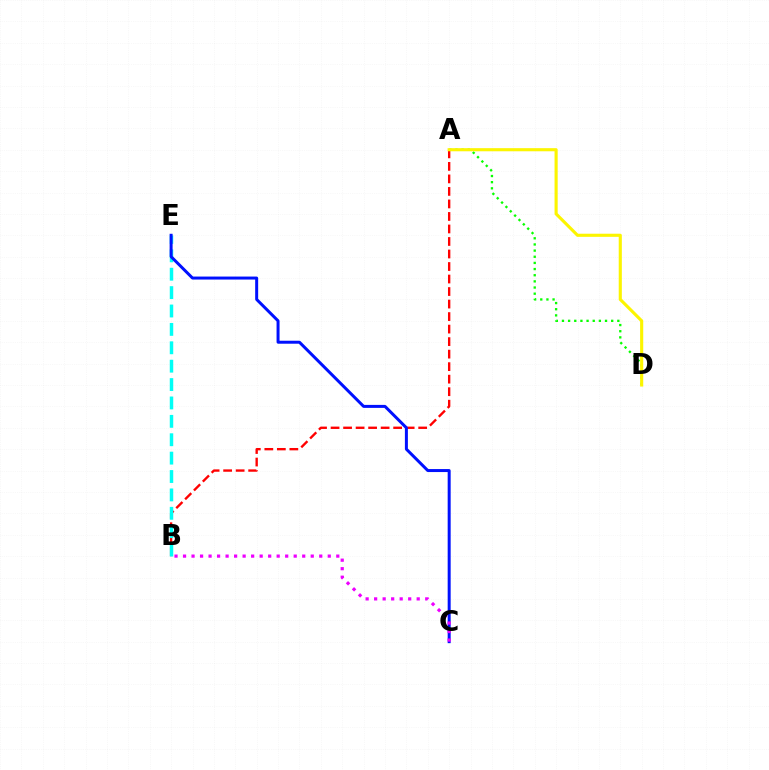{('A', 'B'): [{'color': '#ff0000', 'line_style': 'dashed', 'thickness': 1.7}], ('B', 'E'): [{'color': '#00fff6', 'line_style': 'dashed', 'thickness': 2.5}], ('A', 'D'): [{'color': '#08ff00', 'line_style': 'dotted', 'thickness': 1.67}, {'color': '#fcf500', 'line_style': 'solid', 'thickness': 2.24}], ('C', 'E'): [{'color': '#0010ff', 'line_style': 'solid', 'thickness': 2.15}], ('B', 'C'): [{'color': '#ee00ff', 'line_style': 'dotted', 'thickness': 2.31}]}